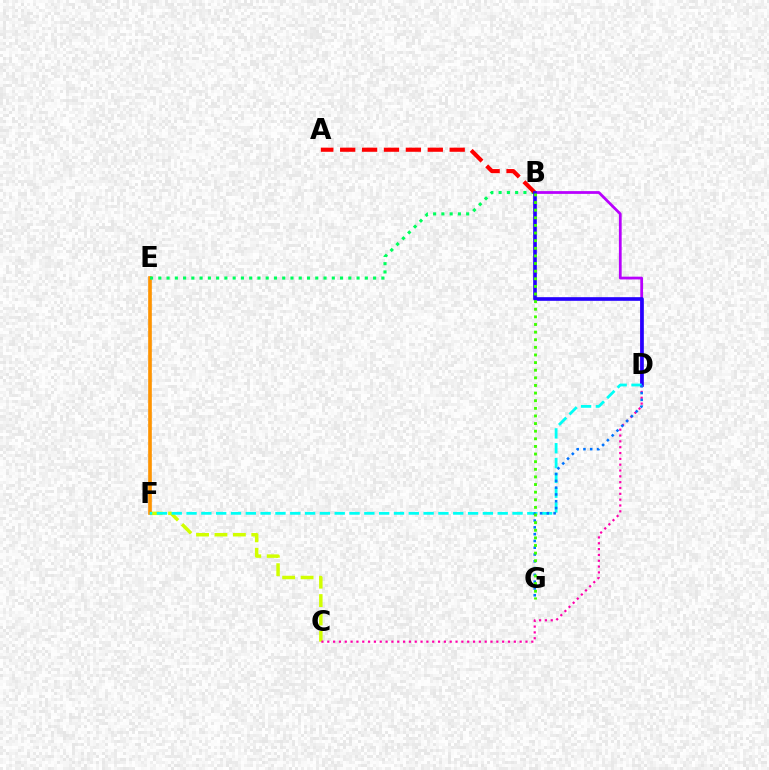{('C', 'F'): [{'color': '#d1ff00', 'line_style': 'dashed', 'thickness': 2.5}], ('E', 'F'): [{'color': '#ff9400', 'line_style': 'solid', 'thickness': 2.62}], ('C', 'D'): [{'color': '#ff00ac', 'line_style': 'dotted', 'thickness': 1.58}], ('B', 'E'): [{'color': '#00ff5c', 'line_style': 'dotted', 'thickness': 2.24}], ('B', 'D'): [{'color': '#b900ff', 'line_style': 'solid', 'thickness': 1.99}, {'color': '#2500ff', 'line_style': 'solid', 'thickness': 2.63}], ('A', 'B'): [{'color': '#ff0000', 'line_style': 'dashed', 'thickness': 2.98}], ('D', 'F'): [{'color': '#00fff6', 'line_style': 'dashed', 'thickness': 2.01}], ('D', 'G'): [{'color': '#0074ff', 'line_style': 'dotted', 'thickness': 1.84}], ('B', 'G'): [{'color': '#3dff00', 'line_style': 'dotted', 'thickness': 2.07}]}